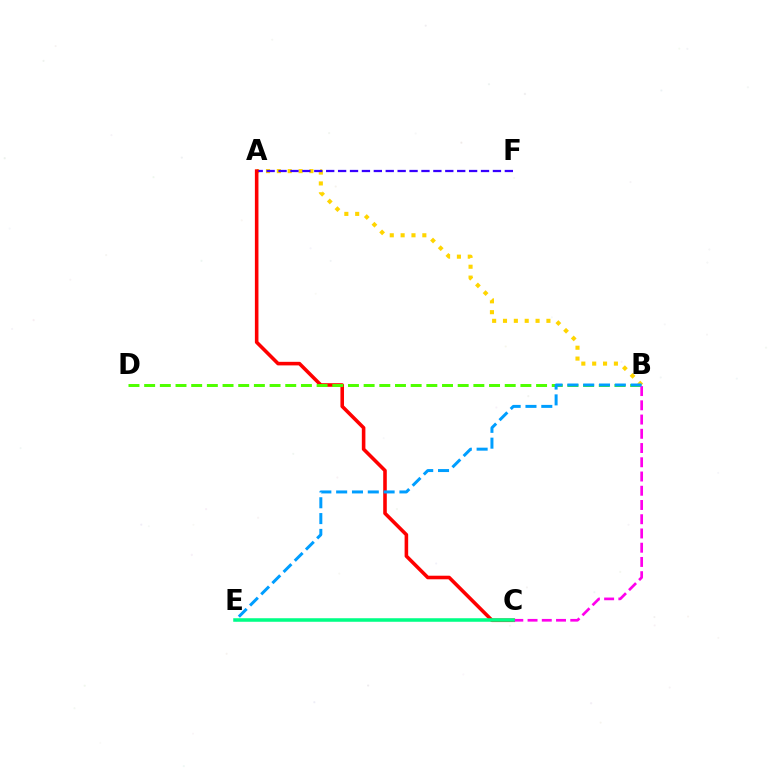{('A', 'B'): [{'color': '#ffd500', 'line_style': 'dotted', 'thickness': 2.95}], ('A', 'F'): [{'color': '#3700ff', 'line_style': 'dashed', 'thickness': 1.62}], ('A', 'C'): [{'color': '#ff0000', 'line_style': 'solid', 'thickness': 2.58}], ('B', 'D'): [{'color': '#4fff00', 'line_style': 'dashed', 'thickness': 2.13}], ('B', 'C'): [{'color': '#ff00ed', 'line_style': 'dashed', 'thickness': 1.93}], ('C', 'E'): [{'color': '#00ff86', 'line_style': 'solid', 'thickness': 2.55}], ('B', 'E'): [{'color': '#009eff', 'line_style': 'dashed', 'thickness': 2.15}]}